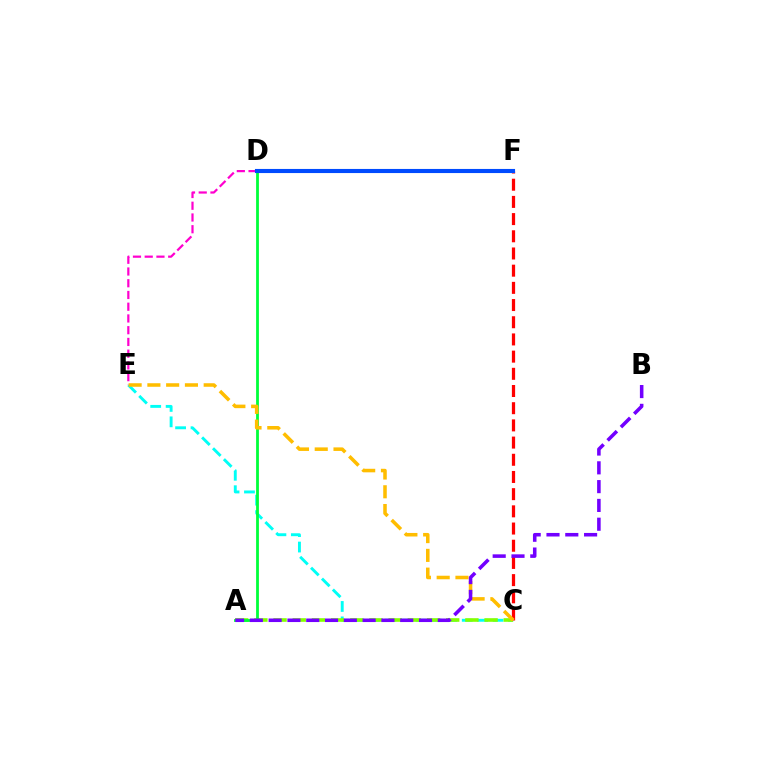{('C', 'E'): [{'color': '#00fff6', 'line_style': 'dashed', 'thickness': 2.1}, {'color': '#ffbd00', 'line_style': 'dashed', 'thickness': 2.55}], ('A', 'C'): [{'color': '#84ff00', 'line_style': 'dashed', 'thickness': 2.61}], ('D', 'E'): [{'color': '#ff00cf', 'line_style': 'dashed', 'thickness': 1.59}], ('A', 'D'): [{'color': '#00ff39', 'line_style': 'solid', 'thickness': 2.01}], ('C', 'F'): [{'color': '#ff0000', 'line_style': 'dashed', 'thickness': 2.34}], ('D', 'F'): [{'color': '#004bff', 'line_style': 'solid', 'thickness': 2.96}], ('A', 'B'): [{'color': '#7200ff', 'line_style': 'dashed', 'thickness': 2.55}]}